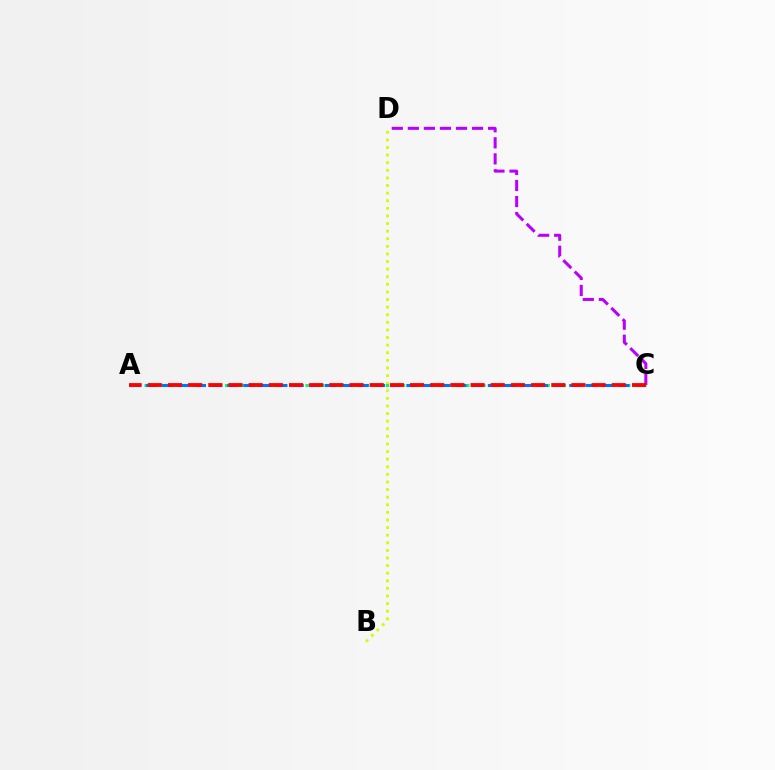{('B', 'D'): [{'color': '#d1ff00', 'line_style': 'dotted', 'thickness': 2.07}], ('A', 'C'): [{'color': '#00ff5c', 'line_style': 'dotted', 'thickness': 2.19}, {'color': '#0074ff', 'line_style': 'dashed', 'thickness': 2.21}, {'color': '#ff0000', 'line_style': 'dashed', 'thickness': 2.74}], ('C', 'D'): [{'color': '#b900ff', 'line_style': 'dashed', 'thickness': 2.18}]}